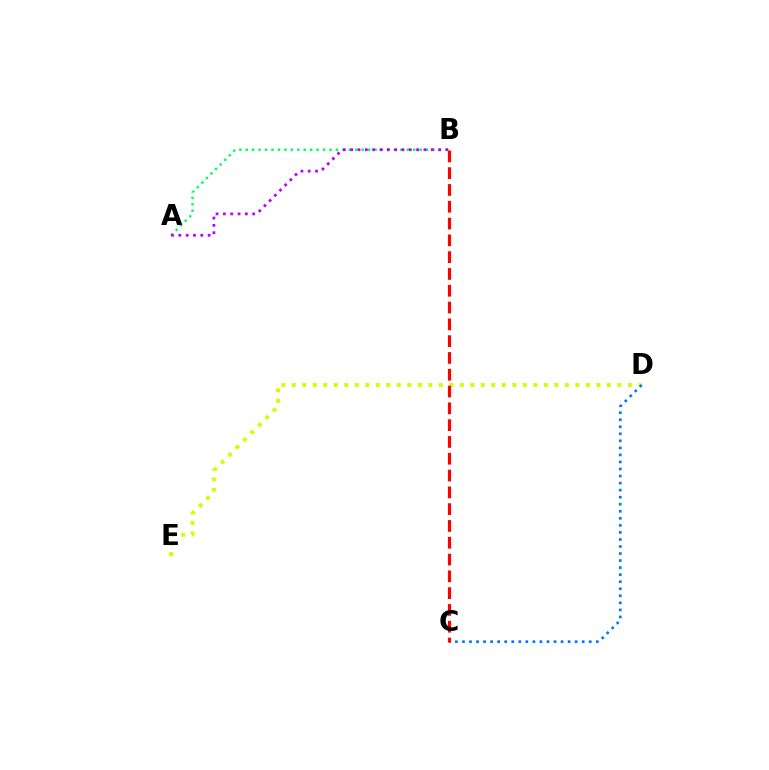{('D', 'E'): [{'color': '#d1ff00', 'line_style': 'dotted', 'thickness': 2.85}], ('C', 'D'): [{'color': '#0074ff', 'line_style': 'dotted', 'thickness': 1.91}], ('B', 'C'): [{'color': '#ff0000', 'line_style': 'dashed', 'thickness': 2.28}], ('A', 'B'): [{'color': '#00ff5c', 'line_style': 'dotted', 'thickness': 1.75}, {'color': '#b900ff', 'line_style': 'dotted', 'thickness': 1.99}]}